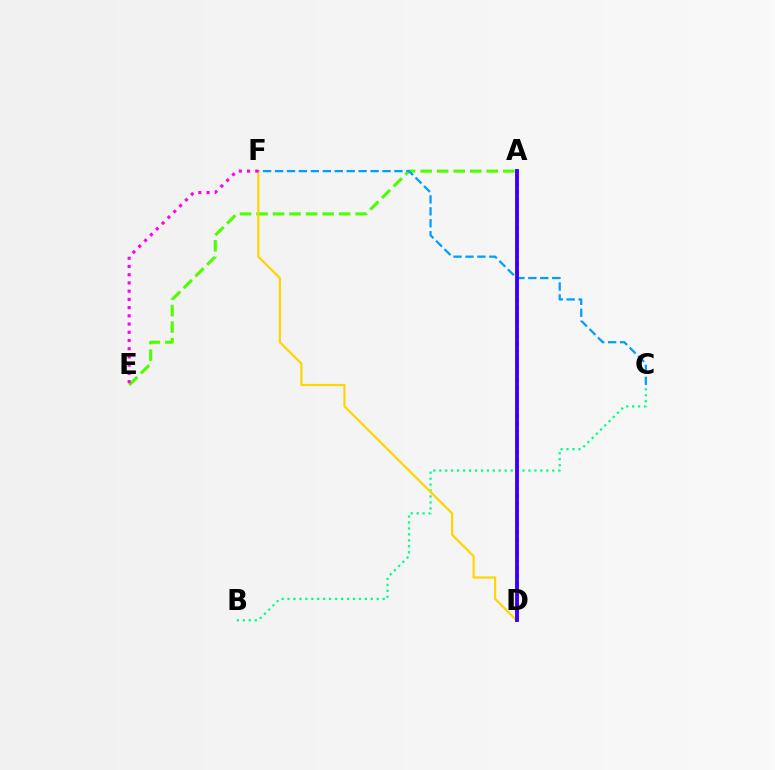{('B', 'C'): [{'color': '#00ff86', 'line_style': 'dotted', 'thickness': 1.62}], ('A', 'E'): [{'color': '#4fff00', 'line_style': 'dashed', 'thickness': 2.25}], ('D', 'F'): [{'color': '#ffd500', 'line_style': 'solid', 'thickness': 1.58}], ('C', 'F'): [{'color': '#009eff', 'line_style': 'dashed', 'thickness': 1.62}], ('A', 'D'): [{'color': '#ff0000', 'line_style': 'dotted', 'thickness': 1.97}, {'color': '#3700ff', 'line_style': 'solid', 'thickness': 2.78}], ('E', 'F'): [{'color': '#ff00ed', 'line_style': 'dotted', 'thickness': 2.23}]}